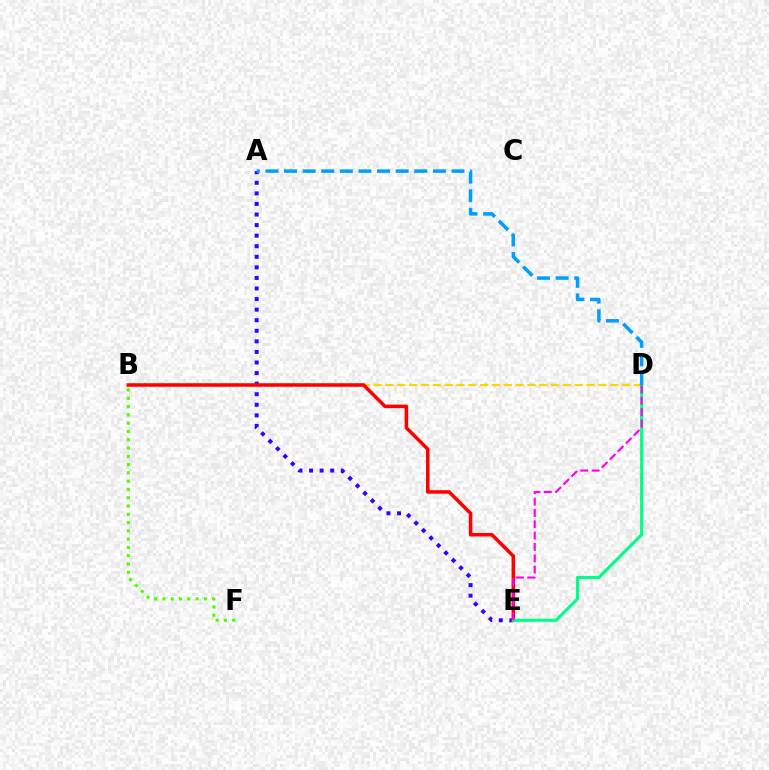{('B', 'D'): [{'color': '#ffd500', 'line_style': 'dashed', 'thickness': 1.61}], ('B', 'F'): [{'color': '#4fff00', 'line_style': 'dotted', 'thickness': 2.25}], ('A', 'E'): [{'color': '#3700ff', 'line_style': 'dotted', 'thickness': 2.87}], ('B', 'E'): [{'color': '#ff0000', 'line_style': 'solid', 'thickness': 2.55}], ('D', 'E'): [{'color': '#00ff86', 'line_style': 'solid', 'thickness': 2.27}, {'color': '#ff00ed', 'line_style': 'dashed', 'thickness': 1.54}], ('A', 'D'): [{'color': '#009eff', 'line_style': 'dashed', 'thickness': 2.53}]}